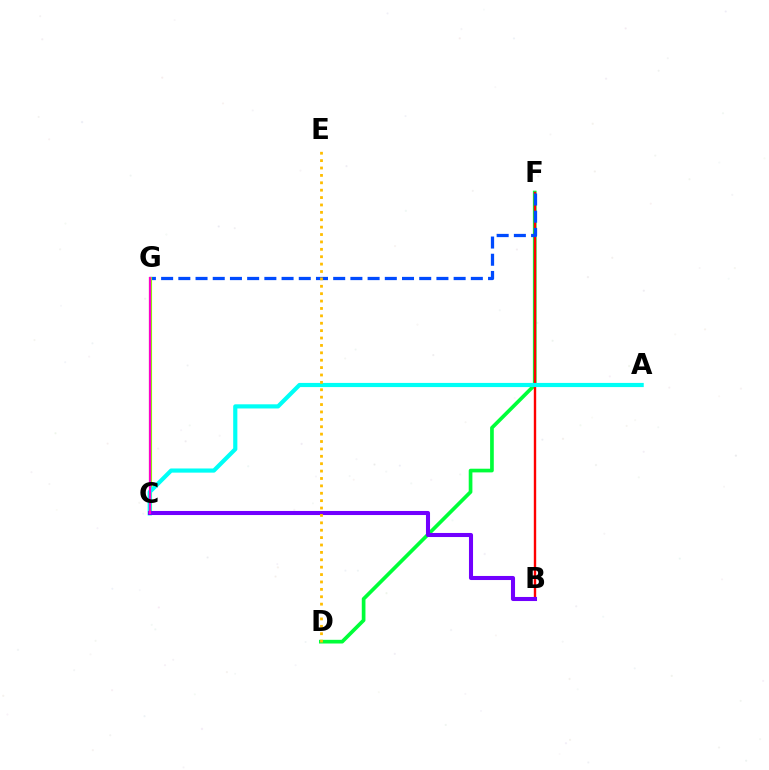{('D', 'F'): [{'color': '#00ff39', 'line_style': 'solid', 'thickness': 2.65}], ('B', 'F'): [{'color': '#ff0000', 'line_style': 'solid', 'thickness': 1.72}], ('F', 'G'): [{'color': '#004bff', 'line_style': 'dashed', 'thickness': 2.34}], ('C', 'G'): [{'color': '#84ff00', 'line_style': 'solid', 'thickness': 2.24}, {'color': '#ff00cf', 'line_style': 'solid', 'thickness': 1.59}], ('A', 'C'): [{'color': '#00fff6', 'line_style': 'solid', 'thickness': 3.0}], ('B', 'C'): [{'color': '#7200ff', 'line_style': 'solid', 'thickness': 2.93}], ('D', 'E'): [{'color': '#ffbd00', 'line_style': 'dotted', 'thickness': 2.01}]}